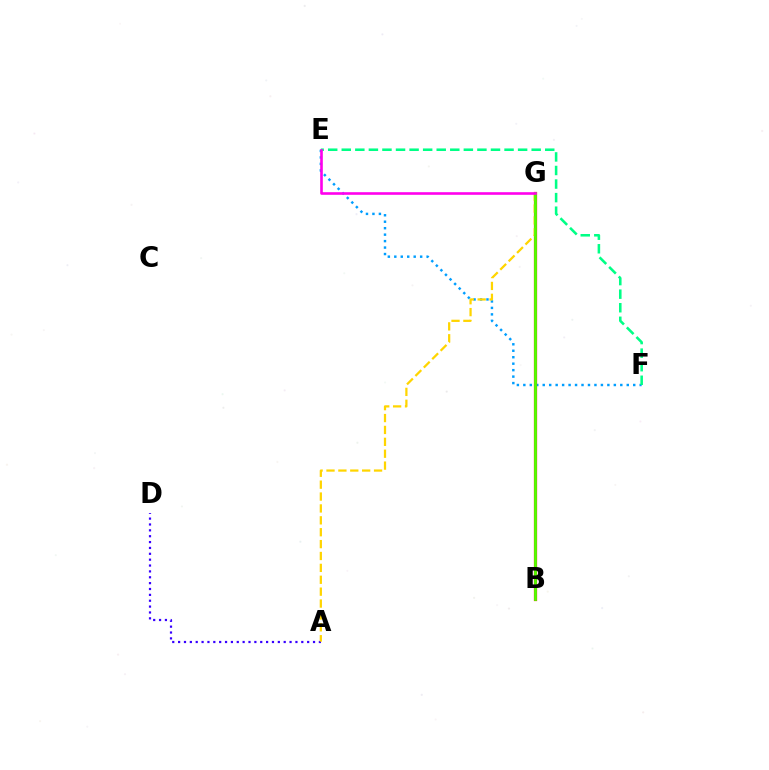{('E', 'F'): [{'color': '#009eff', 'line_style': 'dotted', 'thickness': 1.76}, {'color': '#00ff86', 'line_style': 'dashed', 'thickness': 1.84}], ('B', 'G'): [{'color': '#ff0000', 'line_style': 'solid', 'thickness': 2.32}, {'color': '#4fff00', 'line_style': 'solid', 'thickness': 2.02}], ('A', 'D'): [{'color': '#3700ff', 'line_style': 'dotted', 'thickness': 1.59}], ('A', 'G'): [{'color': '#ffd500', 'line_style': 'dashed', 'thickness': 1.62}], ('E', 'G'): [{'color': '#ff00ed', 'line_style': 'solid', 'thickness': 1.88}]}